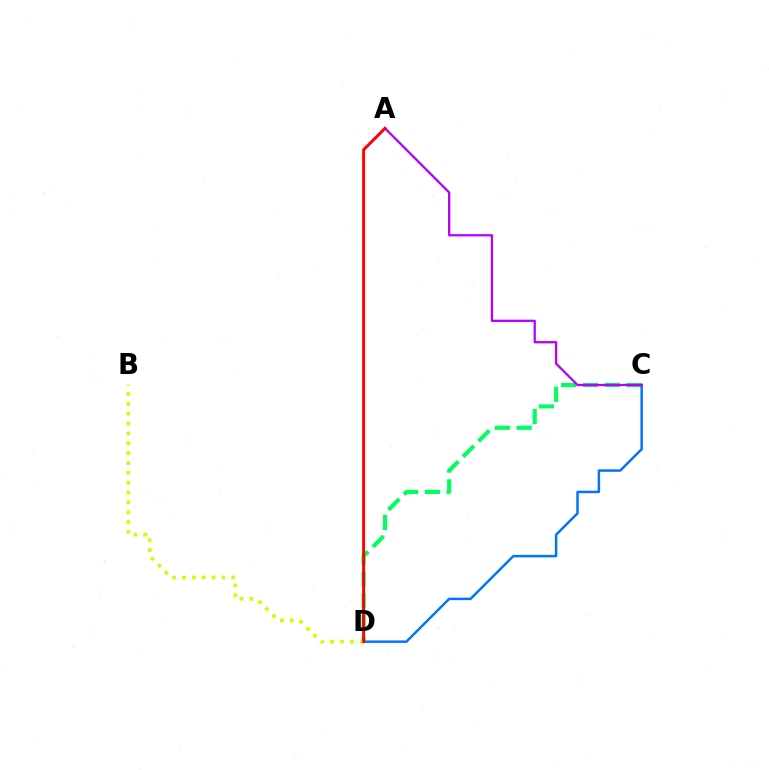{('C', 'D'): [{'color': '#00ff5c', 'line_style': 'dashed', 'thickness': 2.96}, {'color': '#0074ff', 'line_style': 'solid', 'thickness': 1.78}], ('B', 'D'): [{'color': '#d1ff00', 'line_style': 'dotted', 'thickness': 2.68}], ('A', 'C'): [{'color': '#b900ff', 'line_style': 'solid', 'thickness': 1.66}], ('A', 'D'): [{'color': '#ff0000', 'line_style': 'solid', 'thickness': 2.12}]}